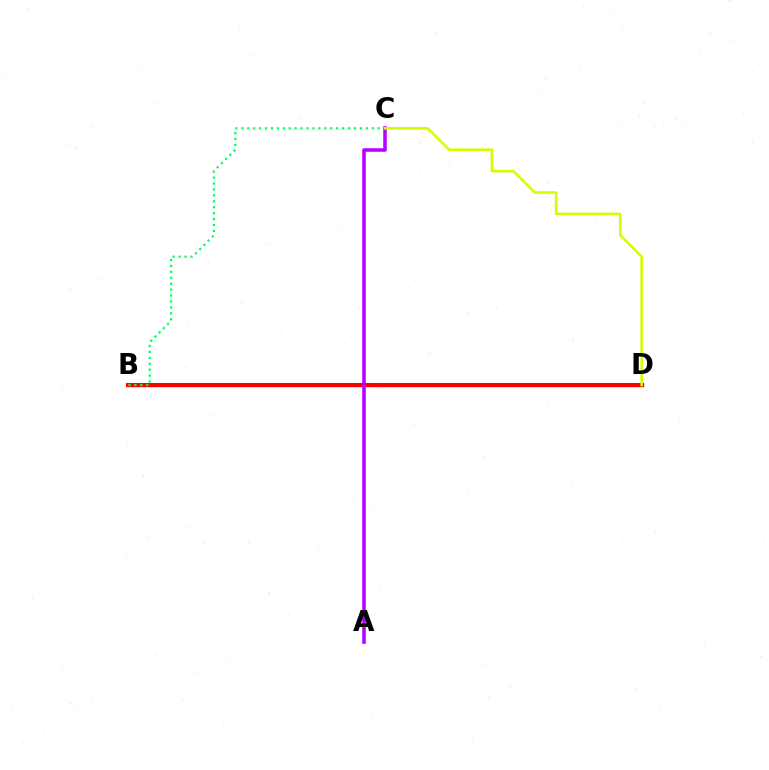{('B', 'D'): [{'color': '#0074ff', 'line_style': 'solid', 'thickness': 2.44}, {'color': '#ff0000', 'line_style': 'solid', 'thickness': 2.91}], ('B', 'C'): [{'color': '#00ff5c', 'line_style': 'dotted', 'thickness': 1.61}], ('A', 'C'): [{'color': '#b900ff', 'line_style': 'solid', 'thickness': 2.55}], ('C', 'D'): [{'color': '#d1ff00', 'line_style': 'solid', 'thickness': 1.84}]}